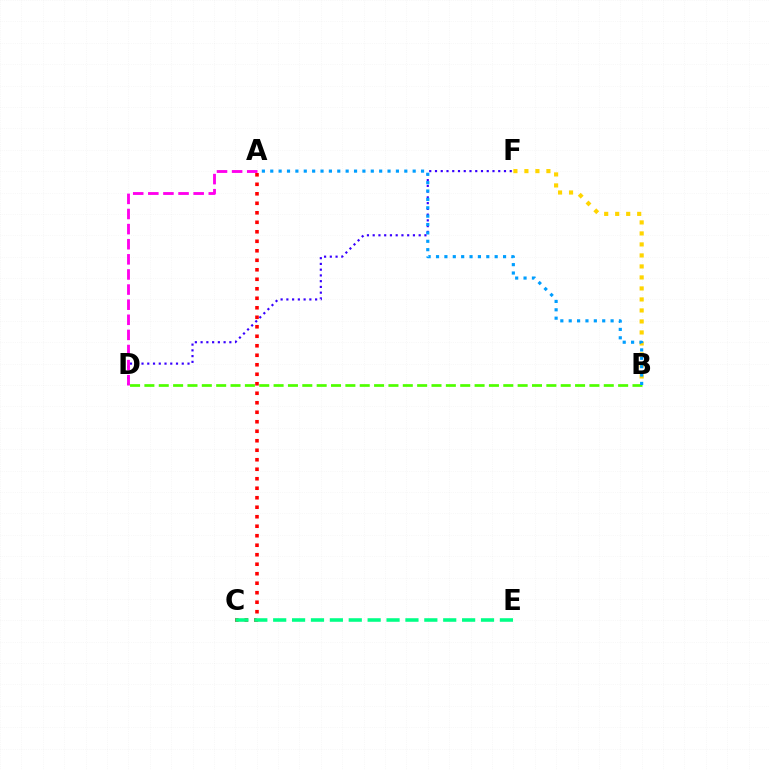{('B', 'F'): [{'color': '#ffd500', 'line_style': 'dotted', 'thickness': 2.99}], ('D', 'F'): [{'color': '#3700ff', 'line_style': 'dotted', 'thickness': 1.56}], ('A', 'C'): [{'color': '#ff0000', 'line_style': 'dotted', 'thickness': 2.58}], ('B', 'D'): [{'color': '#4fff00', 'line_style': 'dashed', 'thickness': 1.95}], ('C', 'E'): [{'color': '#00ff86', 'line_style': 'dashed', 'thickness': 2.57}], ('A', 'D'): [{'color': '#ff00ed', 'line_style': 'dashed', 'thickness': 2.05}], ('A', 'B'): [{'color': '#009eff', 'line_style': 'dotted', 'thickness': 2.28}]}